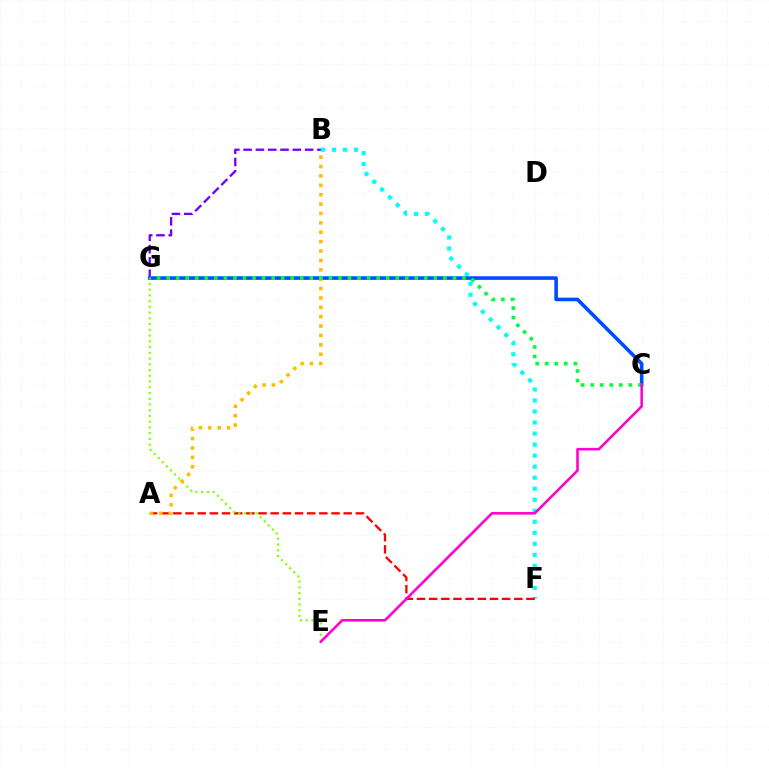{('B', 'F'): [{'color': '#00fff6', 'line_style': 'dotted', 'thickness': 3.0}], ('C', 'G'): [{'color': '#004bff', 'line_style': 'solid', 'thickness': 2.59}, {'color': '#00ff39', 'line_style': 'dotted', 'thickness': 2.59}], ('A', 'F'): [{'color': '#ff0000', 'line_style': 'dashed', 'thickness': 1.65}], ('E', 'G'): [{'color': '#84ff00', 'line_style': 'dotted', 'thickness': 1.56}], ('A', 'B'): [{'color': '#ffbd00', 'line_style': 'dotted', 'thickness': 2.55}], ('B', 'G'): [{'color': '#7200ff', 'line_style': 'dashed', 'thickness': 1.67}], ('C', 'E'): [{'color': '#ff00cf', 'line_style': 'solid', 'thickness': 1.85}]}